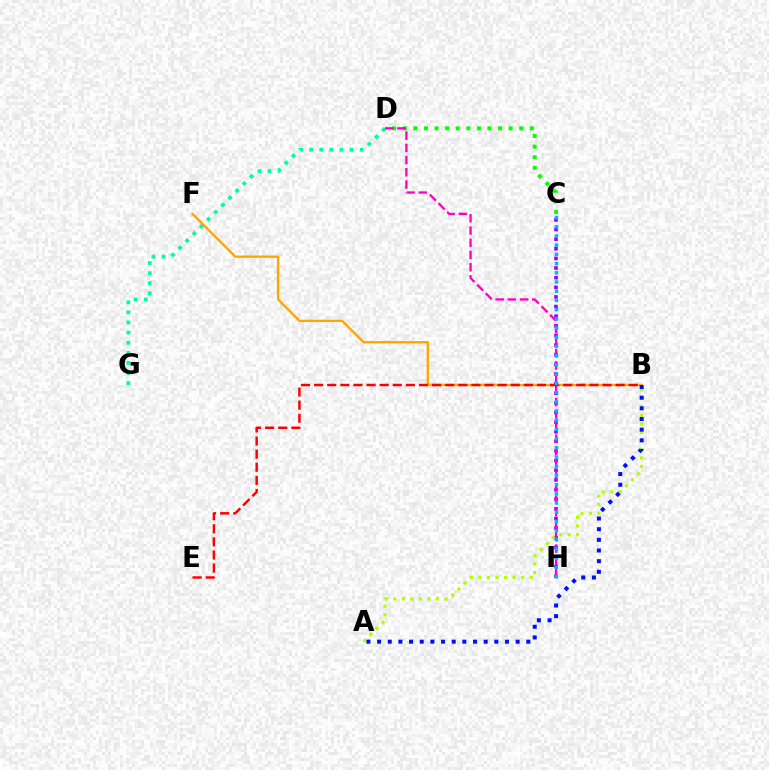{('C', 'D'): [{'color': '#08ff00', 'line_style': 'dotted', 'thickness': 2.88}], ('C', 'H'): [{'color': '#9b00ff', 'line_style': 'dotted', 'thickness': 2.62}, {'color': '#00b5ff', 'line_style': 'dotted', 'thickness': 2.5}], ('A', 'B'): [{'color': '#b3ff00', 'line_style': 'dotted', 'thickness': 2.32}, {'color': '#0010ff', 'line_style': 'dotted', 'thickness': 2.9}], ('D', 'G'): [{'color': '#00ff9d', 'line_style': 'dotted', 'thickness': 2.74}], ('B', 'F'): [{'color': '#ffa500', 'line_style': 'solid', 'thickness': 1.66}], ('D', 'H'): [{'color': '#ff00bd', 'line_style': 'dashed', 'thickness': 1.66}], ('B', 'E'): [{'color': '#ff0000', 'line_style': 'dashed', 'thickness': 1.78}]}